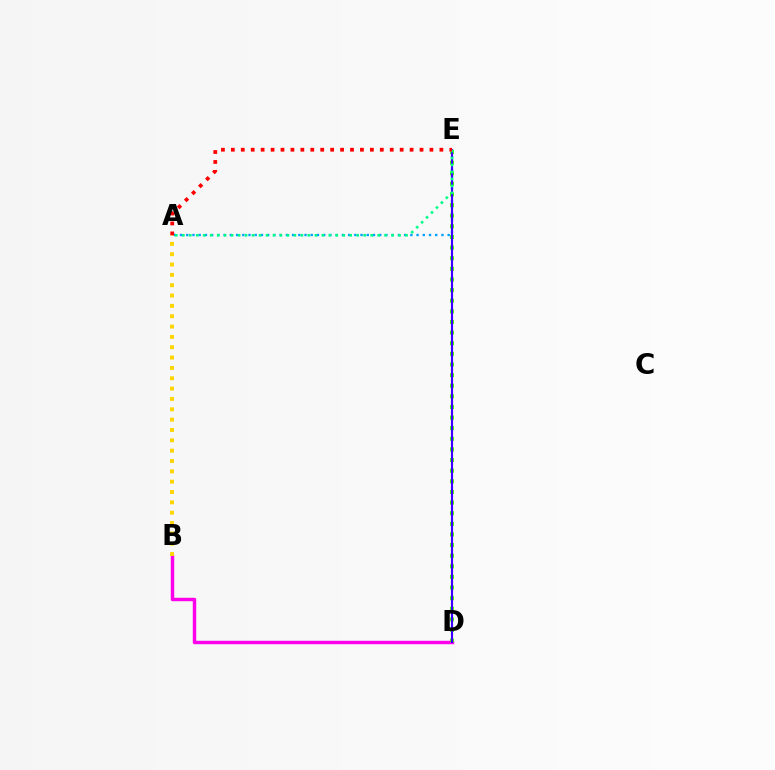{('B', 'D'): [{'color': '#ff00ed', 'line_style': 'solid', 'thickness': 2.47}], ('A', 'E'): [{'color': '#009eff', 'line_style': 'dotted', 'thickness': 1.69}, {'color': '#00ff86', 'line_style': 'dotted', 'thickness': 1.9}, {'color': '#ff0000', 'line_style': 'dotted', 'thickness': 2.7}], ('D', 'E'): [{'color': '#4fff00', 'line_style': 'dotted', 'thickness': 2.89}, {'color': '#3700ff', 'line_style': 'solid', 'thickness': 1.53}], ('A', 'B'): [{'color': '#ffd500', 'line_style': 'dotted', 'thickness': 2.81}]}